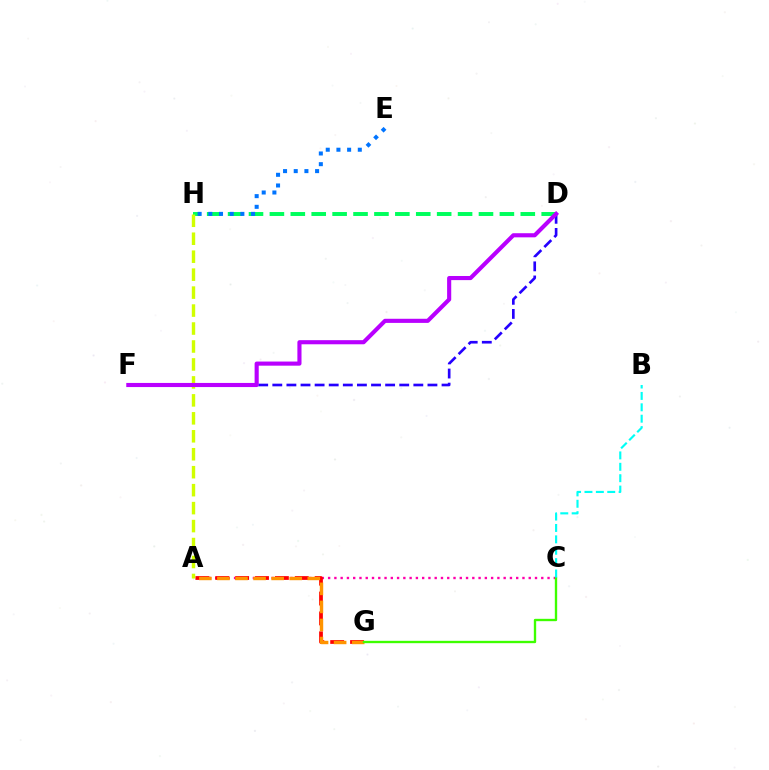{('D', 'F'): [{'color': '#2500ff', 'line_style': 'dashed', 'thickness': 1.92}, {'color': '#b900ff', 'line_style': 'solid', 'thickness': 2.97}], ('D', 'H'): [{'color': '#00ff5c', 'line_style': 'dashed', 'thickness': 2.84}], ('A', 'C'): [{'color': '#ff00ac', 'line_style': 'dotted', 'thickness': 1.7}], ('A', 'G'): [{'color': '#ff0000', 'line_style': 'dashed', 'thickness': 2.7}, {'color': '#ff9400', 'line_style': 'dashed', 'thickness': 2.45}], ('A', 'H'): [{'color': '#d1ff00', 'line_style': 'dashed', 'thickness': 2.44}], ('C', 'G'): [{'color': '#3dff00', 'line_style': 'solid', 'thickness': 1.69}], ('E', 'H'): [{'color': '#0074ff', 'line_style': 'dotted', 'thickness': 2.9}], ('B', 'C'): [{'color': '#00fff6', 'line_style': 'dashed', 'thickness': 1.55}]}